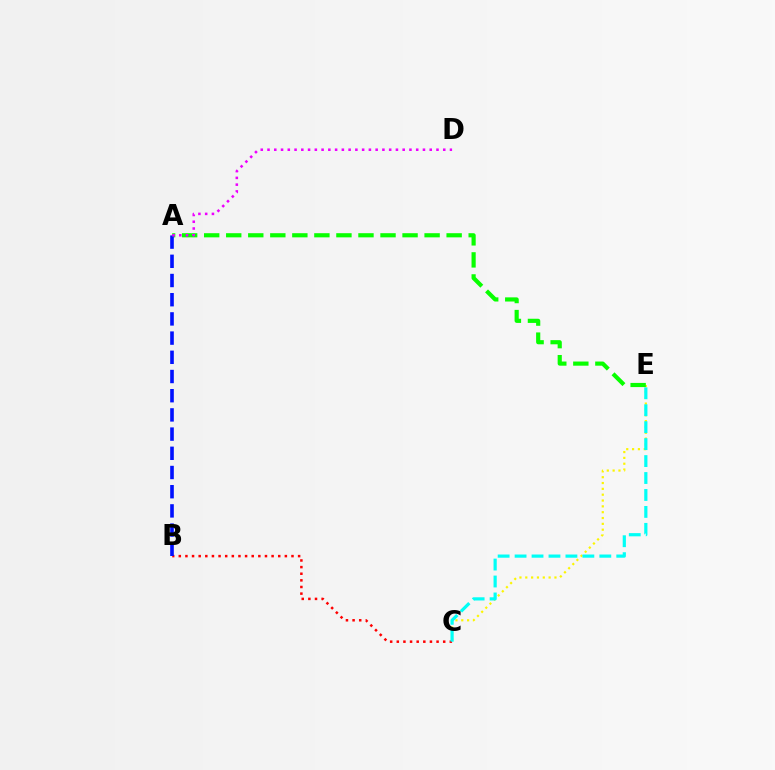{('C', 'E'): [{'color': '#fcf500', 'line_style': 'dotted', 'thickness': 1.58}, {'color': '#00fff6', 'line_style': 'dashed', 'thickness': 2.3}], ('B', 'C'): [{'color': '#ff0000', 'line_style': 'dotted', 'thickness': 1.8}], ('A', 'E'): [{'color': '#08ff00', 'line_style': 'dashed', 'thickness': 2.99}], ('A', 'B'): [{'color': '#0010ff', 'line_style': 'dashed', 'thickness': 2.61}], ('A', 'D'): [{'color': '#ee00ff', 'line_style': 'dotted', 'thickness': 1.84}]}